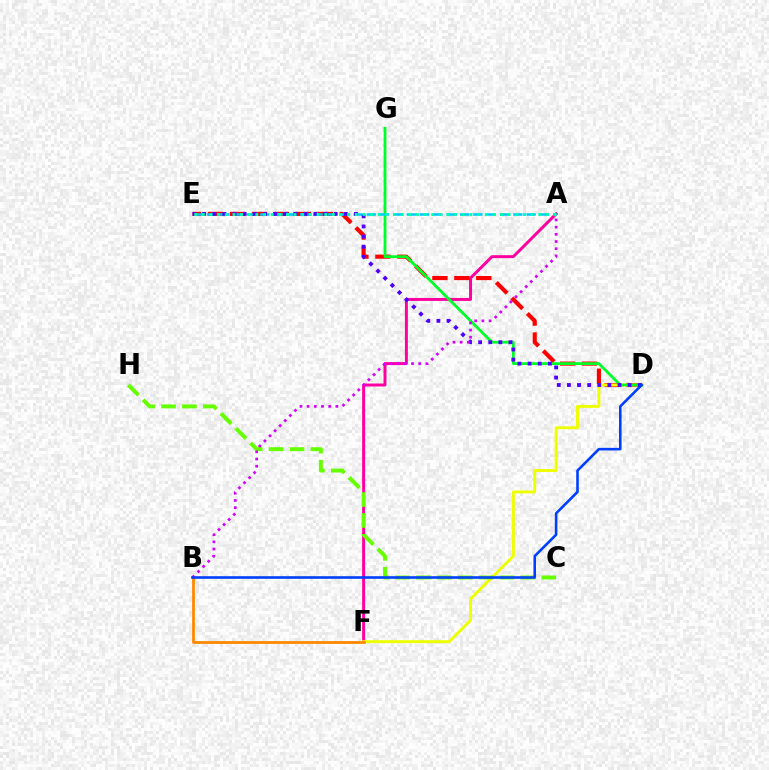{('A', 'F'): [{'color': '#ff00a0', 'line_style': 'solid', 'thickness': 2.14}], ('D', 'E'): [{'color': '#ff0000', 'line_style': 'dashed', 'thickness': 2.98}, {'color': '#4f00ff', 'line_style': 'dotted', 'thickness': 2.75}], ('D', 'F'): [{'color': '#eeff00', 'line_style': 'solid', 'thickness': 2.12}], ('D', 'G'): [{'color': '#00ff27', 'line_style': 'solid', 'thickness': 2.01}], ('A', 'E'): [{'color': '#00c7ff', 'line_style': 'dashed', 'thickness': 1.81}, {'color': '#00ffaf', 'line_style': 'dotted', 'thickness': 2.08}], ('C', 'H'): [{'color': '#66ff00', 'line_style': 'dashed', 'thickness': 2.84}], ('B', 'F'): [{'color': '#ff8800', 'line_style': 'solid', 'thickness': 2.0}], ('A', 'B'): [{'color': '#d600ff', 'line_style': 'dotted', 'thickness': 1.95}], ('B', 'D'): [{'color': '#003fff', 'line_style': 'solid', 'thickness': 1.88}]}